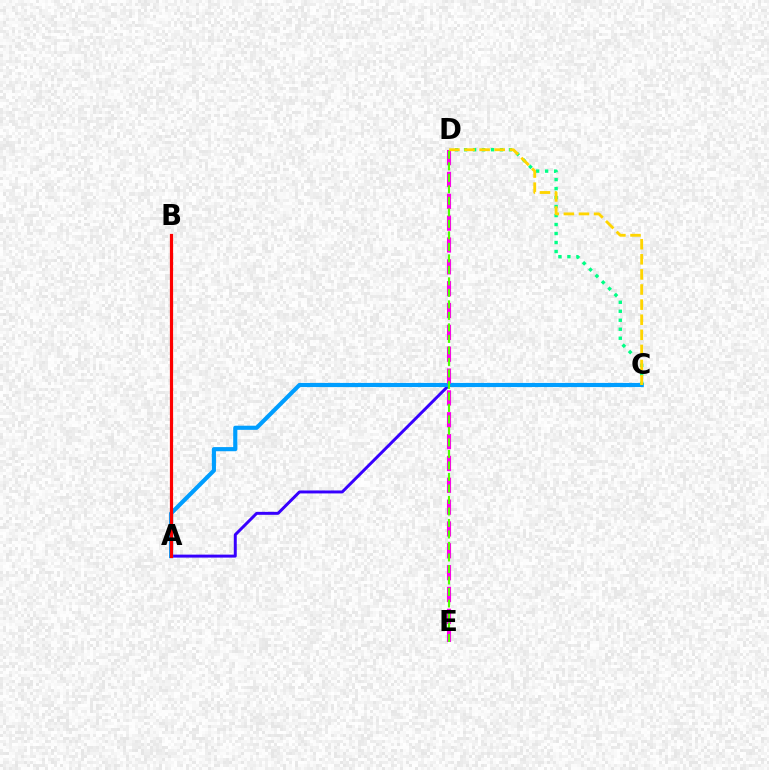{('A', 'C'): [{'color': '#3700ff', 'line_style': 'solid', 'thickness': 2.14}, {'color': '#009eff', 'line_style': 'solid', 'thickness': 2.98}], ('D', 'E'): [{'color': '#ff00ed', 'line_style': 'dashed', 'thickness': 2.97}, {'color': '#4fff00', 'line_style': 'dashed', 'thickness': 1.56}], ('C', 'D'): [{'color': '#00ff86', 'line_style': 'dotted', 'thickness': 2.44}, {'color': '#ffd500', 'line_style': 'dashed', 'thickness': 2.05}], ('A', 'B'): [{'color': '#ff0000', 'line_style': 'solid', 'thickness': 2.3}]}